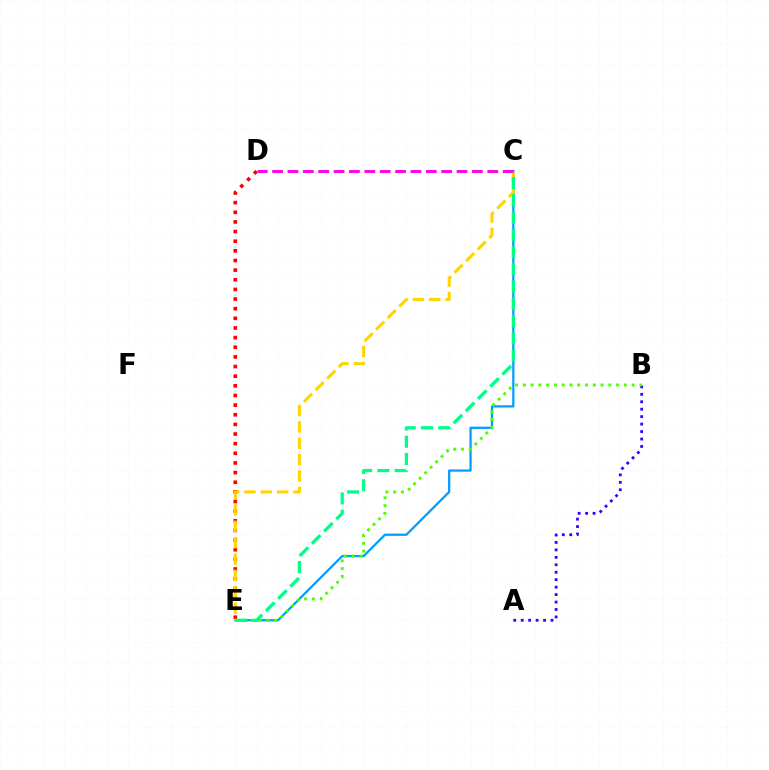{('C', 'E'): [{'color': '#009eff', 'line_style': 'solid', 'thickness': 1.63}, {'color': '#ffd500', 'line_style': 'dashed', 'thickness': 2.22}, {'color': '#00ff86', 'line_style': 'dashed', 'thickness': 2.35}], ('A', 'B'): [{'color': '#3700ff', 'line_style': 'dotted', 'thickness': 2.02}], ('B', 'E'): [{'color': '#4fff00', 'line_style': 'dotted', 'thickness': 2.11}], ('D', 'E'): [{'color': '#ff0000', 'line_style': 'dotted', 'thickness': 2.62}], ('C', 'D'): [{'color': '#ff00ed', 'line_style': 'dashed', 'thickness': 2.09}]}